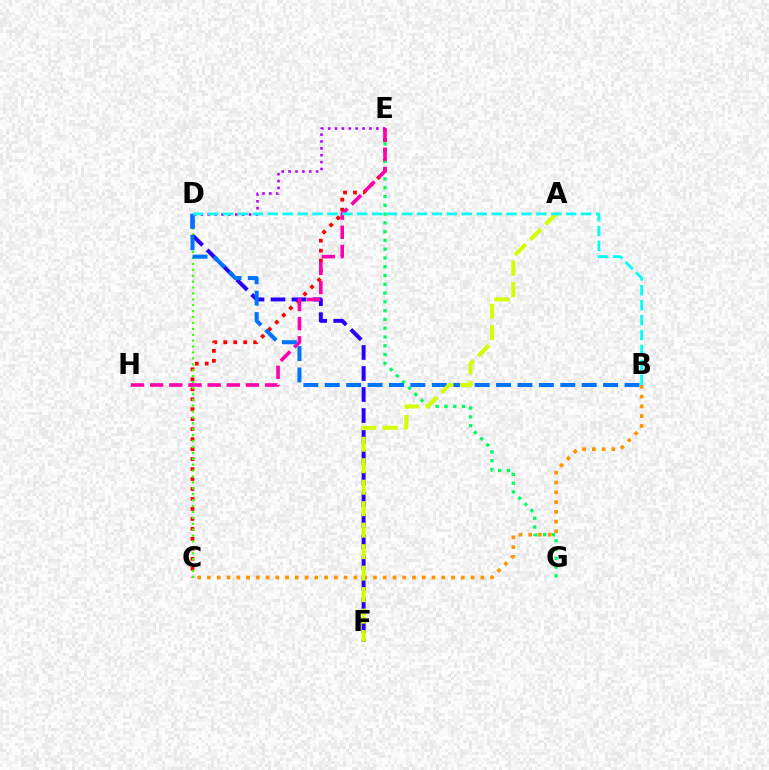{('C', 'E'): [{'color': '#ff0000', 'line_style': 'dotted', 'thickness': 2.71}], ('E', 'G'): [{'color': '#00ff5c', 'line_style': 'dotted', 'thickness': 2.38}], ('C', 'D'): [{'color': '#3dff00', 'line_style': 'dotted', 'thickness': 1.6}], ('B', 'C'): [{'color': '#ff9400', 'line_style': 'dotted', 'thickness': 2.65}], ('D', 'F'): [{'color': '#2500ff', 'line_style': 'dashed', 'thickness': 2.86}], ('D', 'E'): [{'color': '#b900ff', 'line_style': 'dotted', 'thickness': 1.87}], ('E', 'H'): [{'color': '#ff00ac', 'line_style': 'dashed', 'thickness': 2.6}], ('B', 'D'): [{'color': '#0074ff', 'line_style': 'dashed', 'thickness': 2.91}, {'color': '#00fff6', 'line_style': 'dashed', 'thickness': 2.03}], ('A', 'F'): [{'color': '#d1ff00', 'line_style': 'dashed', 'thickness': 2.92}]}